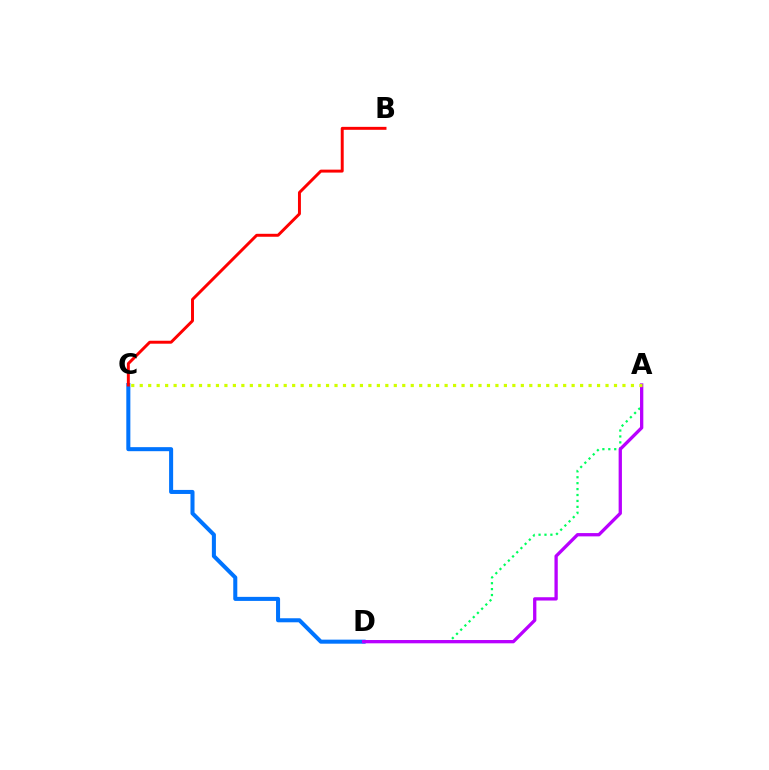{('A', 'D'): [{'color': '#00ff5c', 'line_style': 'dotted', 'thickness': 1.61}, {'color': '#b900ff', 'line_style': 'solid', 'thickness': 2.38}], ('C', 'D'): [{'color': '#0074ff', 'line_style': 'solid', 'thickness': 2.91}], ('A', 'C'): [{'color': '#d1ff00', 'line_style': 'dotted', 'thickness': 2.3}], ('B', 'C'): [{'color': '#ff0000', 'line_style': 'solid', 'thickness': 2.12}]}